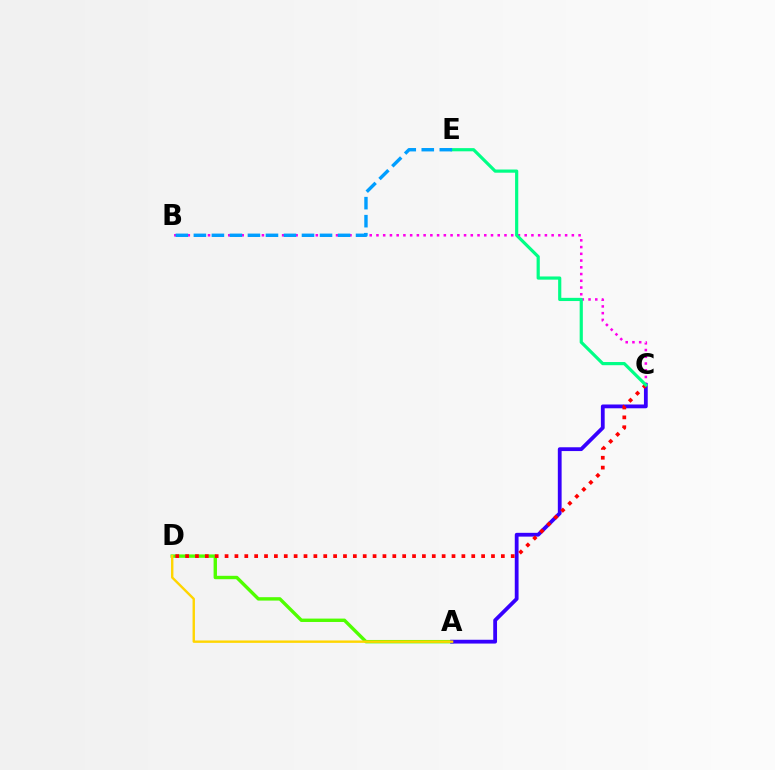{('A', 'D'): [{'color': '#4fff00', 'line_style': 'solid', 'thickness': 2.44}, {'color': '#ffd500', 'line_style': 'solid', 'thickness': 1.72}], ('B', 'C'): [{'color': '#ff00ed', 'line_style': 'dotted', 'thickness': 1.83}], ('A', 'C'): [{'color': '#3700ff', 'line_style': 'solid', 'thickness': 2.73}], ('C', 'D'): [{'color': '#ff0000', 'line_style': 'dotted', 'thickness': 2.68}], ('C', 'E'): [{'color': '#00ff86', 'line_style': 'solid', 'thickness': 2.29}], ('B', 'E'): [{'color': '#009eff', 'line_style': 'dashed', 'thickness': 2.45}]}